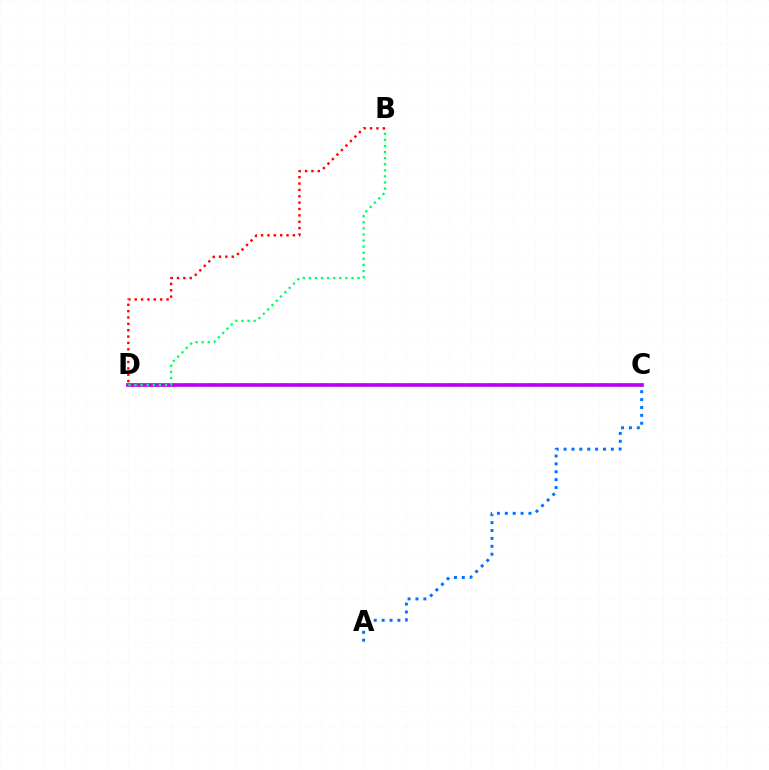{('C', 'D'): [{'color': '#d1ff00', 'line_style': 'dashed', 'thickness': 2.56}, {'color': '#b900ff', 'line_style': 'solid', 'thickness': 2.65}], ('B', 'D'): [{'color': '#00ff5c', 'line_style': 'dotted', 'thickness': 1.65}, {'color': '#ff0000', 'line_style': 'dotted', 'thickness': 1.73}], ('A', 'C'): [{'color': '#0074ff', 'line_style': 'dotted', 'thickness': 2.14}]}